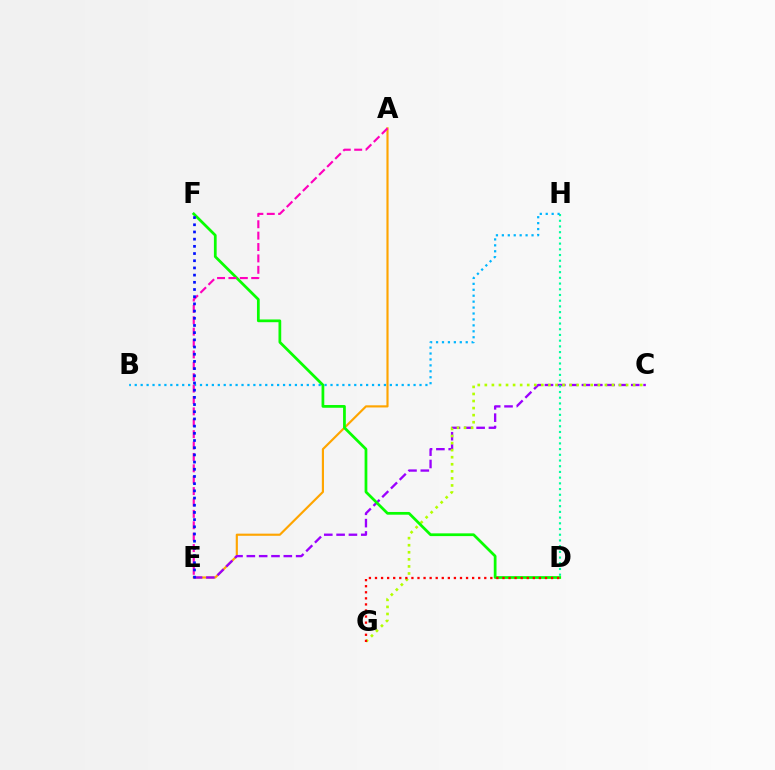{('A', 'E'): [{'color': '#ffa500', 'line_style': 'solid', 'thickness': 1.55}, {'color': '#ff00bd', 'line_style': 'dashed', 'thickness': 1.55}], ('C', 'E'): [{'color': '#9b00ff', 'line_style': 'dashed', 'thickness': 1.67}], ('D', 'H'): [{'color': '#00ff9d', 'line_style': 'dotted', 'thickness': 1.55}], ('C', 'G'): [{'color': '#b3ff00', 'line_style': 'dotted', 'thickness': 1.92}], ('B', 'H'): [{'color': '#00b5ff', 'line_style': 'dotted', 'thickness': 1.61}], ('D', 'F'): [{'color': '#08ff00', 'line_style': 'solid', 'thickness': 1.97}], ('E', 'F'): [{'color': '#0010ff', 'line_style': 'dotted', 'thickness': 1.95}], ('D', 'G'): [{'color': '#ff0000', 'line_style': 'dotted', 'thickness': 1.65}]}